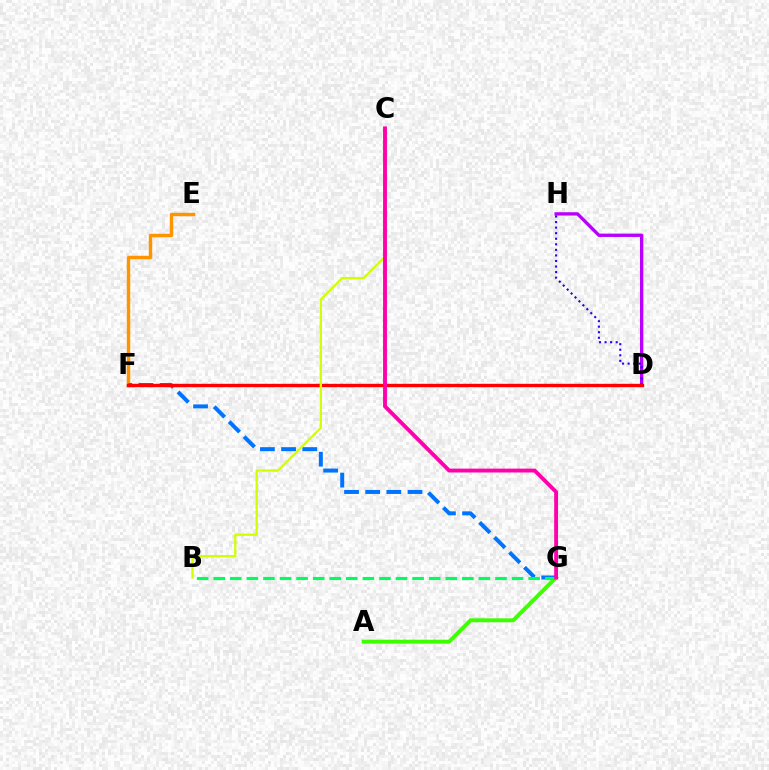{('D', 'H'): [{'color': '#b900ff', 'line_style': 'solid', 'thickness': 2.4}, {'color': '#2500ff', 'line_style': 'dotted', 'thickness': 1.51}], ('D', 'F'): [{'color': '#00fff6', 'line_style': 'dotted', 'thickness': 2.38}, {'color': '#ff0000', 'line_style': 'solid', 'thickness': 2.41}], ('E', 'F'): [{'color': '#ff9400', 'line_style': 'solid', 'thickness': 2.48}], ('A', 'G'): [{'color': '#3dff00', 'line_style': 'solid', 'thickness': 2.82}], ('F', 'G'): [{'color': '#0074ff', 'line_style': 'dashed', 'thickness': 2.87}], ('B', 'C'): [{'color': '#d1ff00', 'line_style': 'solid', 'thickness': 1.62}], ('B', 'G'): [{'color': '#00ff5c', 'line_style': 'dashed', 'thickness': 2.25}], ('C', 'G'): [{'color': '#ff00ac', 'line_style': 'solid', 'thickness': 2.79}]}